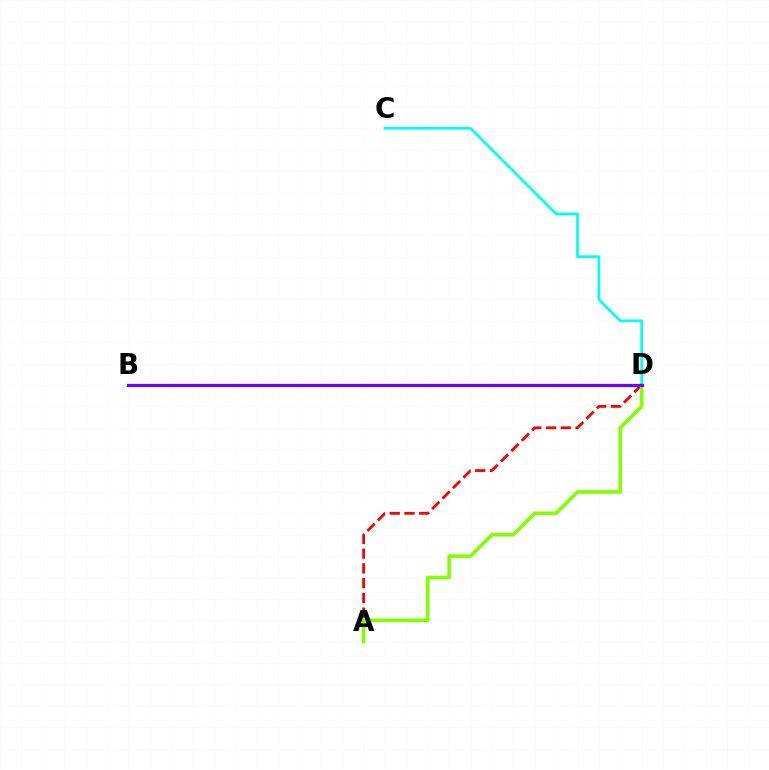{('A', 'D'): [{'color': '#ff0000', 'line_style': 'dashed', 'thickness': 2.0}, {'color': '#84ff00', 'line_style': 'solid', 'thickness': 2.62}], ('C', 'D'): [{'color': '#00fff6', 'line_style': 'solid', 'thickness': 1.94}], ('B', 'D'): [{'color': '#7200ff', 'line_style': 'solid', 'thickness': 2.31}]}